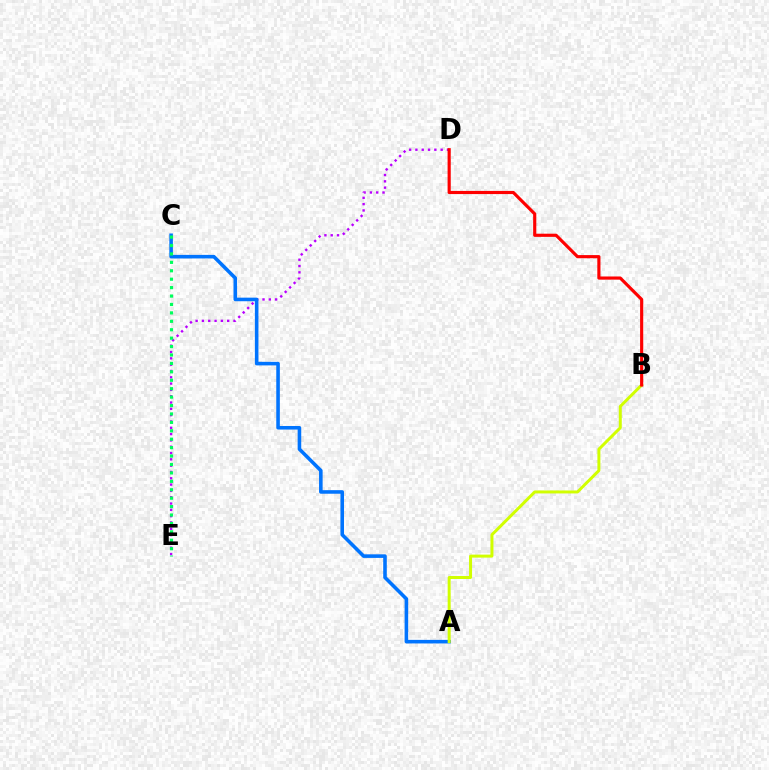{('D', 'E'): [{'color': '#b900ff', 'line_style': 'dotted', 'thickness': 1.72}], ('A', 'C'): [{'color': '#0074ff', 'line_style': 'solid', 'thickness': 2.57}], ('A', 'B'): [{'color': '#d1ff00', 'line_style': 'solid', 'thickness': 2.15}], ('B', 'D'): [{'color': '#ff0000', 'line_style': 'solid', 'thickness': 2.27}], ('C', 'E'): [{'color': '#00ff5c', 'line_style': 'dotted', 'thickness': 2.29}]}